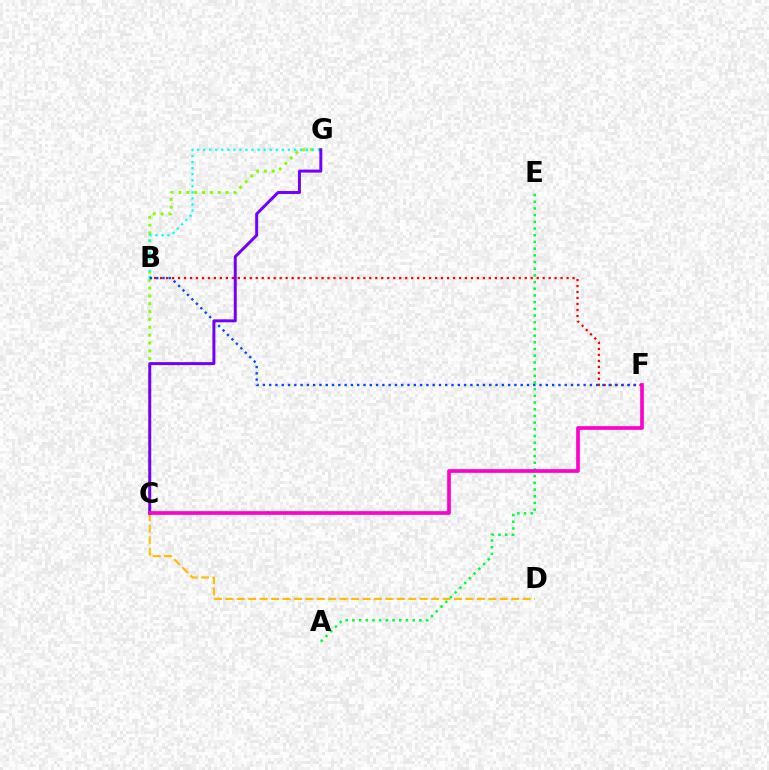{('C', 'D'): [{'color': '#ffbd00', 'line_style': 'dashed', 'thickness': 1.55}], ('C', 'G'): [{'color': '#84ff00', 'line_style': 'dotted', 'thickness': 2.13}, {'color': '#7200ff', 'line_style': 'solid', 'thickness': 2.13}], ('B', 'F'): [{'color': '#ff0000', 'line_style': 'dotted', 'thickness': 1.62}, {'color': '#004bff', 'line_style': 'dotted', 'thickness': 1.71}], ('A', 'E'): [{'color': '#00ff39', 'line_style': 'dotted', 'thickness': 1.82}], ('B', 'G'): [{'color': '#00fff6', 'line_style': 'dotted', 'thickness': 1.64}], ('C', 'F'): [{'color': '#ff00cf', 'line_style': 'solid', 'thickness': 2.64}]}